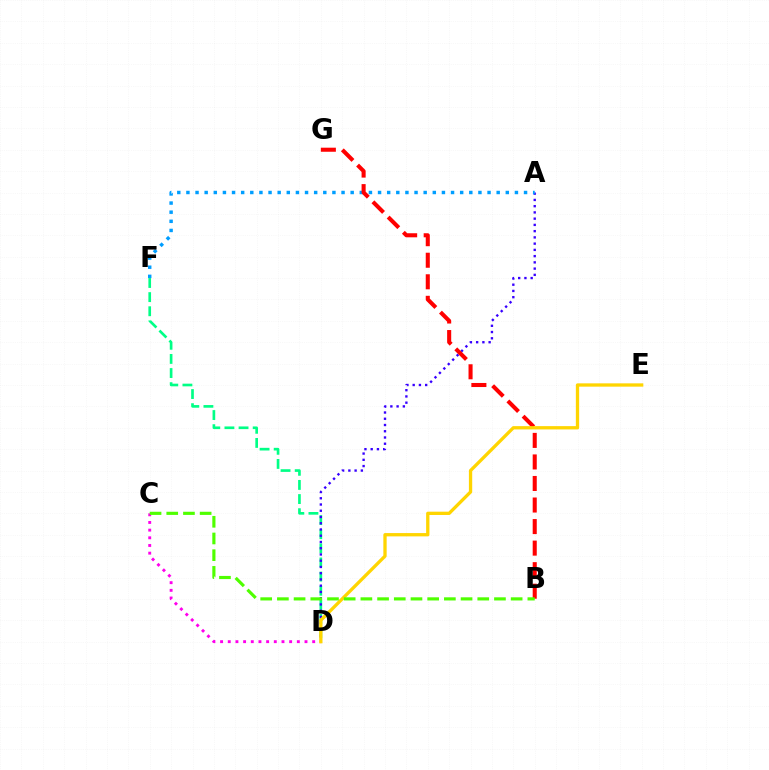{('D', 'F'): [{'color': '#00ff86', 'line_style': 'dashed', 'thickness': 1.92}], ('A', 'D'): [{'color': '#3700ff', 'line_style': 'dotted', 'thickness': 1.7}], ('C', 'D'): [{'color': '#ff00ed', 'line_style': 'dotted', 'thickness': 2.09}], ('A', 'F'): [{'color': '#009eff', 'line_style': 'dotted', 'thickness': 2.48}], ('B', 'G'): [{'color': '#ff0000', 'line_style': 'dashed', 'thickness': 2.93}], ('D', 'E'): [{'color': '#ffd500', 'line_style': 'solid', 'thickness': 2.38}], ('B', 'C'): [{'color': '#4fff00', 'line_style': 'dashed', 'thickness': 2.27}]}